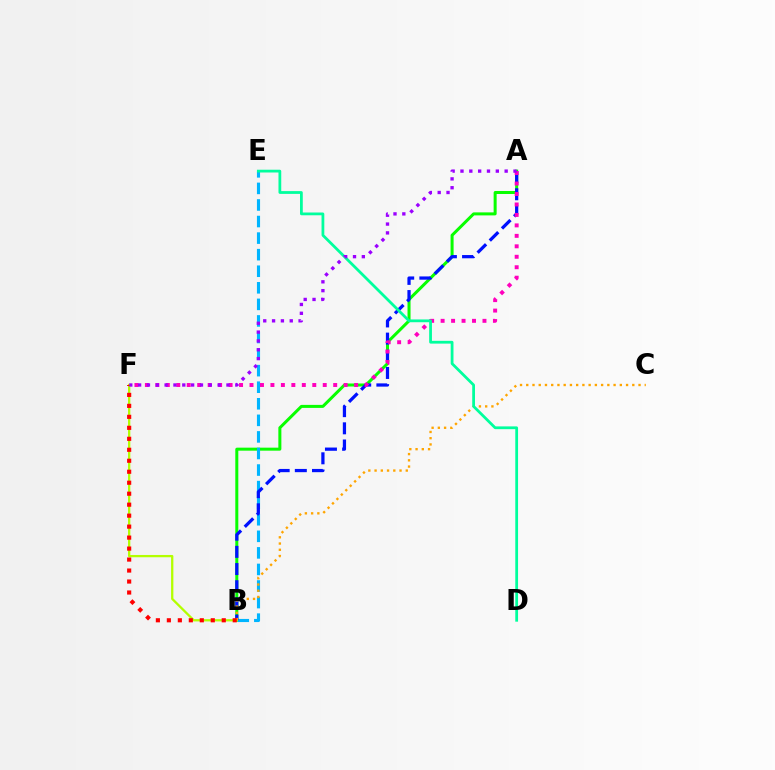{('A', 'B'): [{'color': '#08ff00', 'line_style': 'solid', 'thickness': 2.17}, {'color': '#0010ff', 'line_style': 'dashed', 'thickness': 2.33}], ('B', 'E'): [{'color': '#00b5ff', 'line_style': 'dashed', 'thickness': 2.25}], ('B', 'F'): [{'color': '#b3ff00', 'line_style': 'solid', 'thickness': 1.65}, {'color': '#ff0000', 'line_style': 'dotted', 'thickness': 2.98}], ('A', 'F'): [{'color': '#ff00bd', 'line_style': 'dotted', 'thickness': 2.84}, {'color': '#9b00ff', 'line_style': 'dotted', 'thickness': 2.4}], ('B', 'C'): [{'color': '#ffa500', 'line_style': 'dotted', 'thickness': 1.69}], ('D', 'E'): [{'color': '#00ff9d', 'line_style': 'solid', 'thickness': 2.0}]}